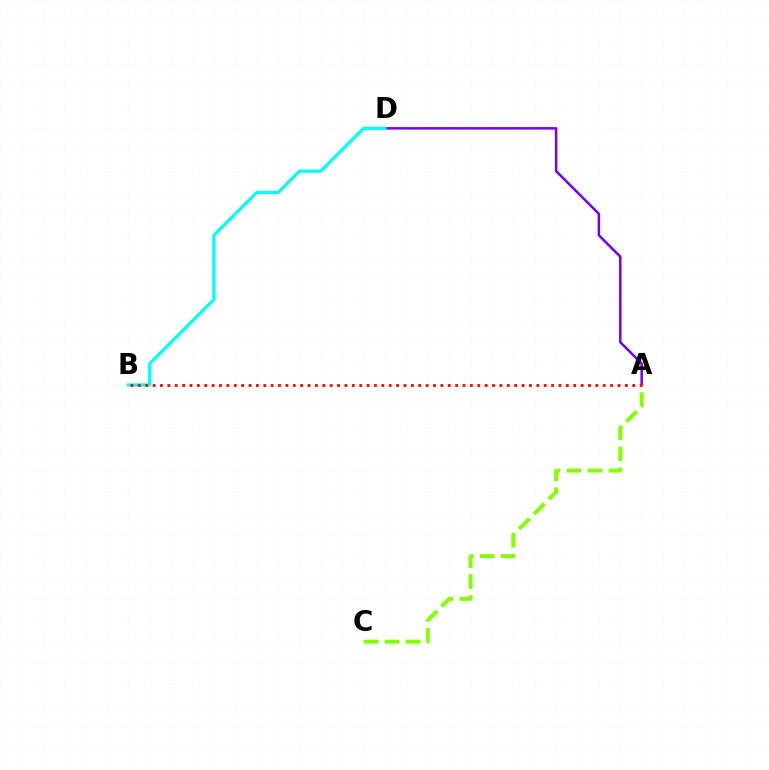{('A', 'D'): [{'color': '#7200ff', 'line_style': 'solid', 'thickness': 1.8}], ('B', 'D'): [{'color': '#00fff6', 'line_style': 'solid', 'thickness': 2.32}], ('A', 'C'): [{'color': '#84ff00', 'line_style': 'dashed', 'thickness': 2.86}], ('A', 'B'): [{'color': '#ff0000', 'line_style': 'dotted', 'thickness': 2.0}]}